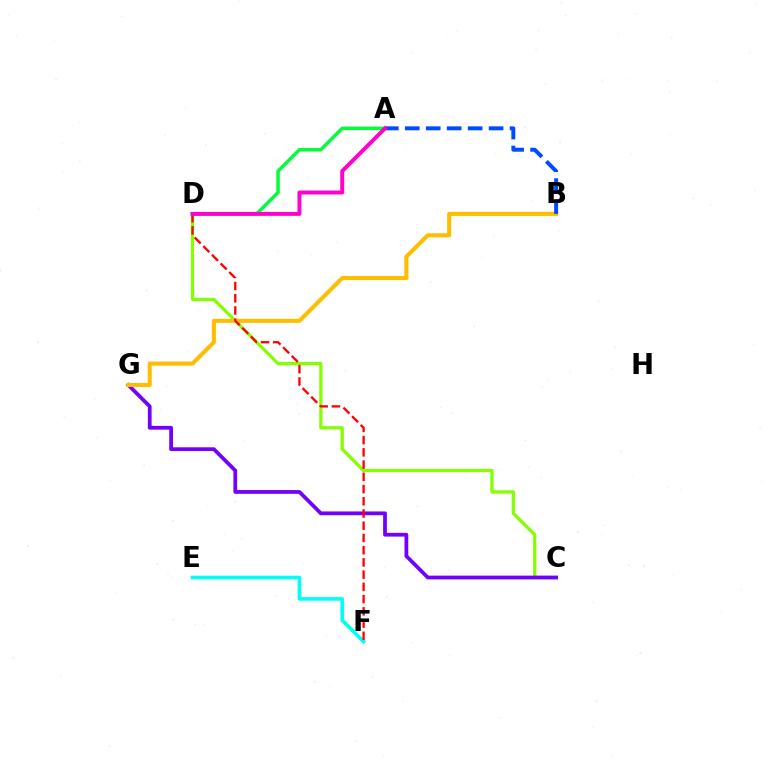{('C', 'D'): [{'color': '#84ff00', 'line_style': 'solid', 'thickness': 2.34}], ('C', 'G'): [{'color': '#7200ff', 'line_style': 'solid', 'thickness': 2.71}], ('B', 'G'): [{'color': '#ffbd00', 'line_style': 'solid', 'thickness': 2.93}], ('A', 'D'): [{'color': '#00ff39', 'line_style': 'solid', 'thickness': 2.49}, {'color': '#ff00cf', 'line_style': 'solid', 'thickness': 2.84}], ('A', 'B'): [{'color': '#004bff', 'line_style': 'dashed', 'thickness': 2.85}], ('E', 'F'): [{'color': '#00fff6', 'line_style': 'solid', 'thickness': 2.62}], ('D', 'F'): [{'color': '#ff0000', 'line_style': 'dashed', 'thickness': 1.66}]}